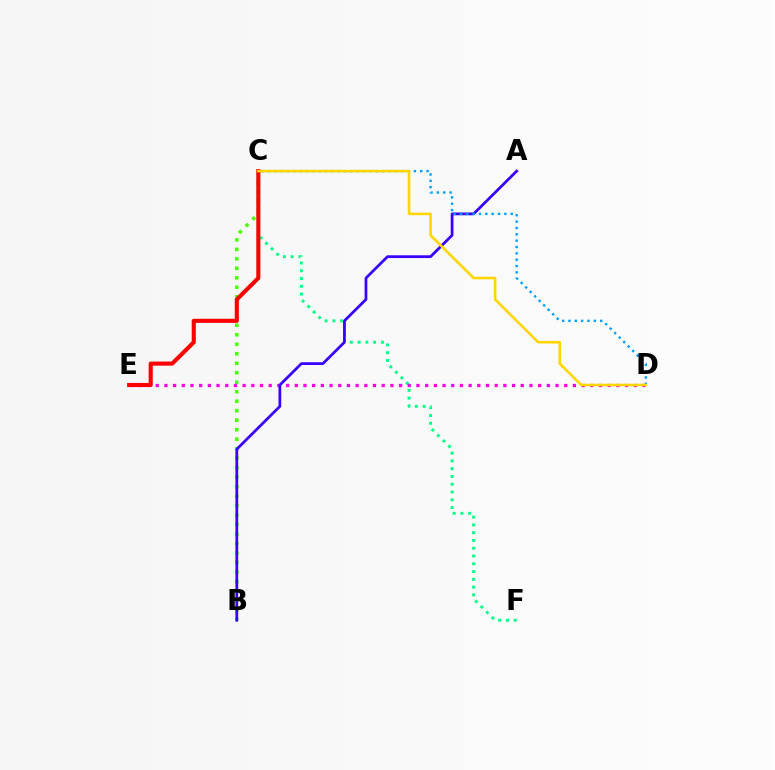{('C', 'F'): [{'color': '#00ff86', 'line_style': 'dotted', 'thickness': 2.11}], ('B', 'C'): [{'color': '#4fff00', 'line_style': 'dotted', 'thickness': 2.58}], ('D', 'E'): [{'color': '#ff00ed', 'line_style': 'dotted', 'thickness': 2.36}], ('A', 'B'): [{'color': '#3700ff', 'line_style': 'solid', 'thickness': 1.98}], ('C', 'E'): [{'color': '#ff0000', 'line_style': 'solid', 'thickness': 2.95}], ('C', 'D'): [{'color': '#009eff', 'line_style': 'dotted', 'thickness': 1.72}, {'color': '#ffd500', 'line_style': 'solid', 'thickness': 1.86}]}